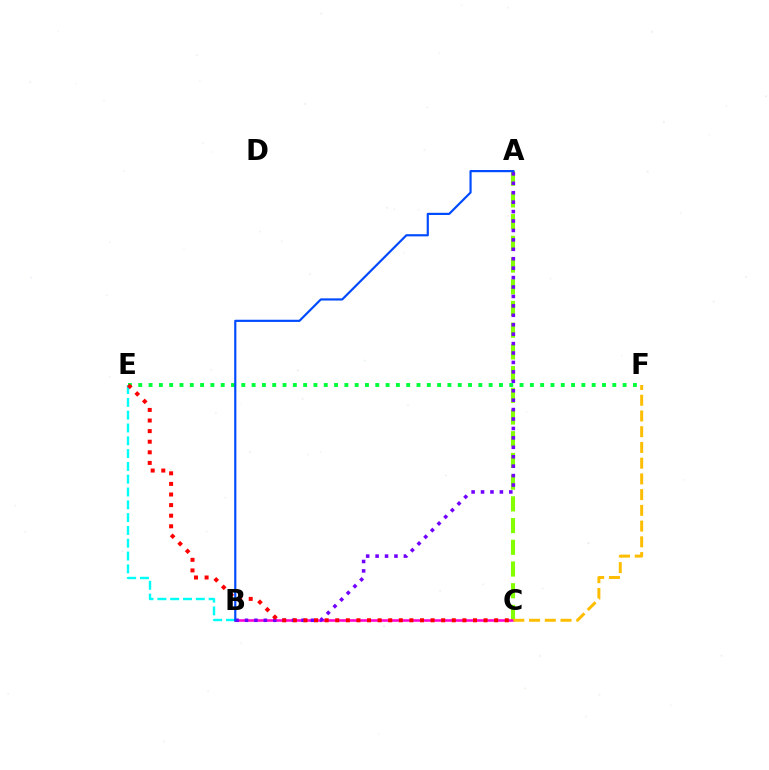{('B', 'E'): [{'color': '#00fff6', 'line_style': 'dashed', 'thickness': 1.74}], ('E', 'F'): [{'color': '#00ff39', 'line_style': 'dotted', 'thickness': 2.8}], ('A', 'C'): [{'color': '#84ff00', 'line_style': 'dashed', 'thickness': 2.95}], ('B', 'C'): [{'color': '#ff00cf', 'line_style': 'solid', 'thickness': 1.86}], ('A', 'B'): [{'color': '#7200ff', 'line_style': 'dotted', 'thickness': 2.56}, {'color': '#004bff', 'line_style': 'solid', 'thickness': 1.57}], ('C', 'E'): [{'color': '#ff0000', 'line_style': 'dotted', 'thickness': 2.88}], ('C', 'F'): [{'color': '#ffbd00', 'line_style': 'dashed', 'thickness': 2.14}]}